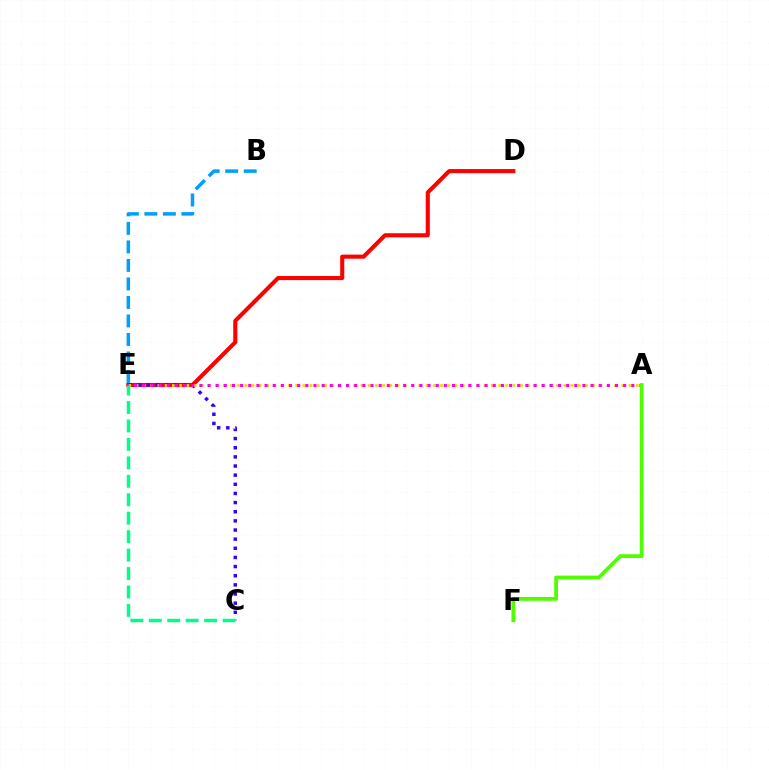{('D', 'E'): [{'color': '#ff0000', 'line_style': 'solid', 'thickness': 2.94}], ('C', 'E'): [{'color': '#3700ff', 'line_style': 'dotted', 'thickness': 2.48}, {'color': '#00ff86', 'line_style': 'dashed', 'thickness': 2.51}], ('B', 'E'): [{'color': '#009eff', 'line_style': 'dashed', 'thickness': 2.51}], ('A', 'E'): [{'color': '#ffd500', 'line_style': 'dotted', 'thickness': 1.97}, {'color': '#ff00ed', 'line_style': 'dotted', 'thickness': 2.21}], ('A', 'F'): [{'color': '#4fff00', 'line_style': 'solid', 'thickness': 2.71}]}